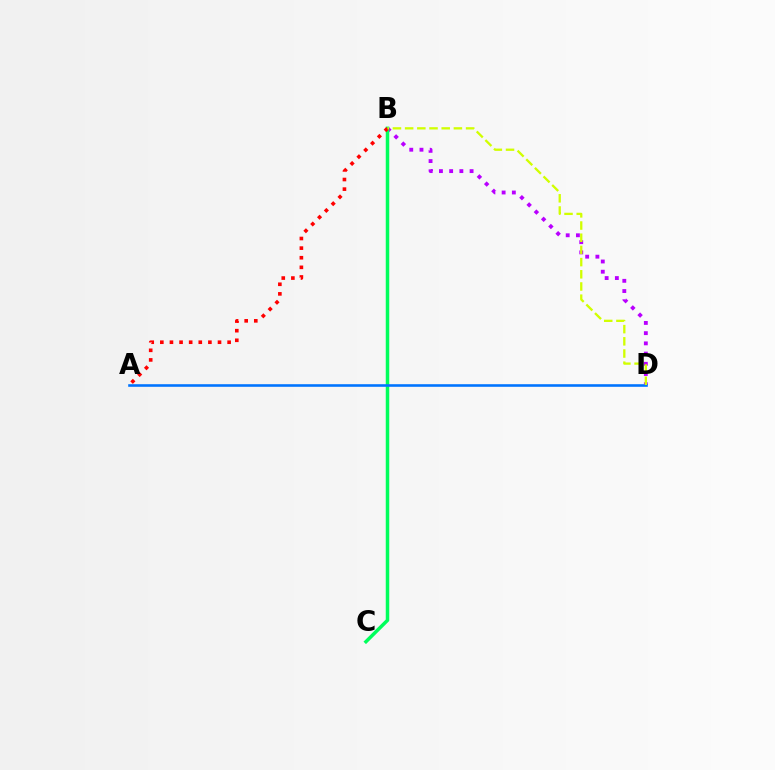{('B', 'D'): [{'color': '#b900ff', 'line_style': 'dotted', 'thickness': 2.78}, {'color': '#d1ff00', 'line_style': 'dashed', 'thickness': 1.66}], ('B', 'C'): [{'color': '#00ff5c', 'line_style': 'solid', 'thickness': 2.51}], ('A', 'B'): [{'color': '#ff0000', 'line_style': 'dotted', 'thickness': 2.61}], ('A', 'D'): [{'color': '#0074ff', 'line_style': 'solid', 'thickness': 1.87}]}